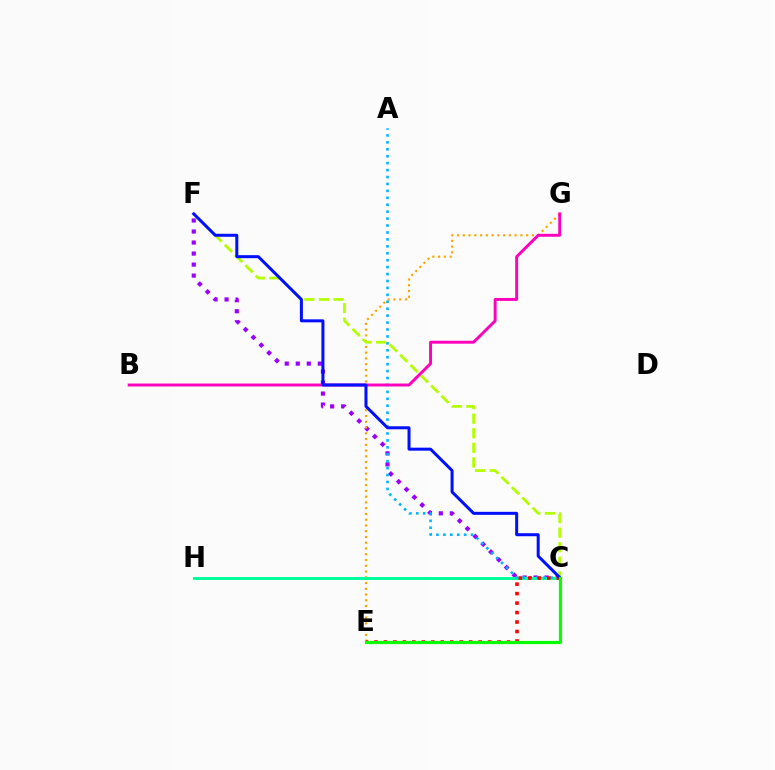{('C', 'F'): [{'color': '#9b00ff', 'line_style': 'dotted', 'thickness': 2.99}, {'color': '#b3ff00', 'line_style': 'dashed', 'thickness': 1.98}, {'color': '#0010ff', 'line_style': 'solid', 'thickness': 2.16}], ('E', 'G'): [{'color': '#ffa500', 'line_style': 'dotted', 'thickness': 1.56}], ('C', 'H'): [{'color': '#00ff9d', 'line_style': 'solid', 'thickness': 2.15}], ('A', 'C'): [{'color': '#00b5ff', 'line_style': 'dotted', 'thickness': 1.88}], ('B', 'G'): [{'color': '#ff00bd', 'line_style': 'solid', 'thickness': 2.12}], ('C', 'E'): [{'color': '#ff0000', 'line_style': 'dotted', 'thickness': 2.57}, {'color': '#08ff00', 'line_style': 'solid', 'thickness': 2.29}]}